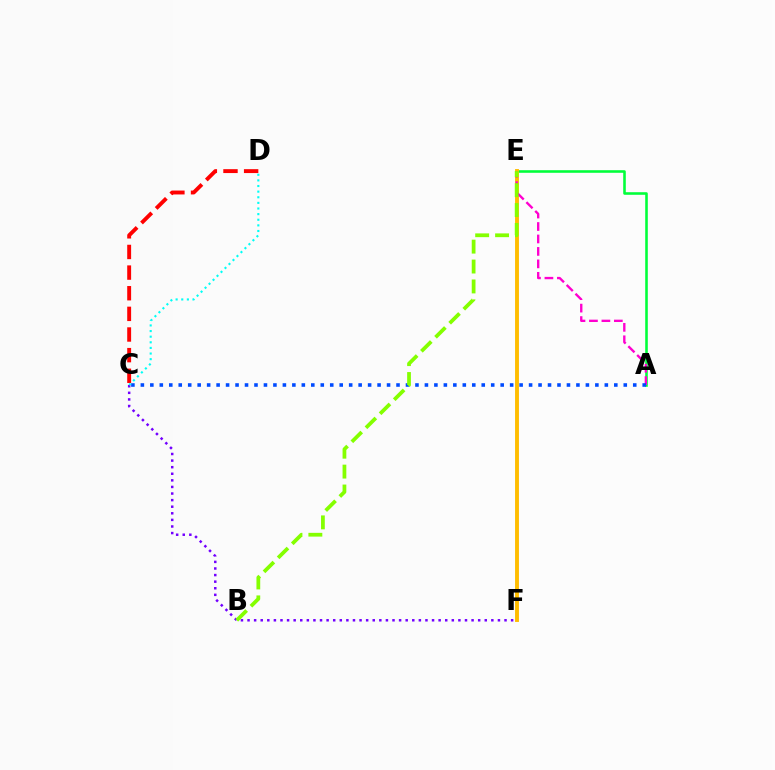{('C', 'D'): [{'color': '#ff0000', 'line_style': 'dashed', 'thickness': 2.8}, {'color': '#00fff6', 'line_style': 'dotted', 'thickness': 1.53}], ('C', 'F'): [{'color': '#7200ff', 'line_style': 'dotted', 'thickness': 1.79}], ('A', 'E'): [{'color': '#00ff39', 'line_style': 'solid', 'thickness': 1.86}, {'color': '#ff00cf', 'line_style': 'dashed', 'thickness': 1.69}], ('E', 'F'): [{'color': '#ffbd00', 'line_style': 'solid', 'thickness': 2.8}], ('A', 'C'): [{'color': '#004bff', 'line_style': 'dotted', 'thickness': 2.57}], ('B', 'E'): [{'color': '#84ff00', 'line_style': 'dashed', 'thickness': 2.7}]}